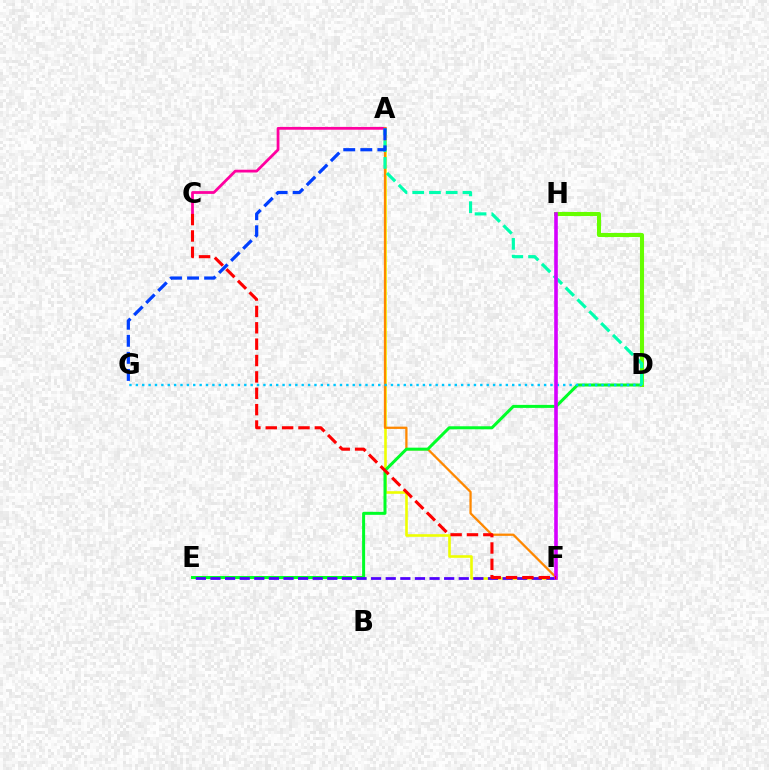{('A', 'F'): [{'color': '#eeff00', 'line_style': 'solid', 'thickness': 1.88}, {'color': '#ff8800', 'line_style': 'solid', 'thickness': 1.64}], ('A', 'C'): [{'color': '#ff00a0', 'line_style': 'solid', 'thickness': 2.0}], ('D', 'E'): [{'color': '#00ff27', 'line_style': 'solid', 'thickness': 2.16}], ('D', 'H'): [{'color': '#66ff00', 'line_style': 'solid', 'thickness': 2.93}], ('E', 'F'): [{'color': '#4f00ff', 'line_style': 'dashed', 'thickness': 1.98}], ('D', 'G'): [{'color': '#00c7ff', 'line_style': 'dotted', 'thickness': 1.73}], ('A', 'D'): [{'color': '#00ffaf', 'line_style': 'dashed', 'thickness': 2.28}], ('F', 'H'): [{'color': '#d600ff', 'line_style': 'solid', 'thickness': 2.6}], ('C', 'F'): [{'color': '#ff0000', 'line_style': 'dashed', 'thickness': 2.22}], ('A', 'G'): [{'color': '#003fff', 'line_style': 'dashed', 'thickness': 2.32}]}